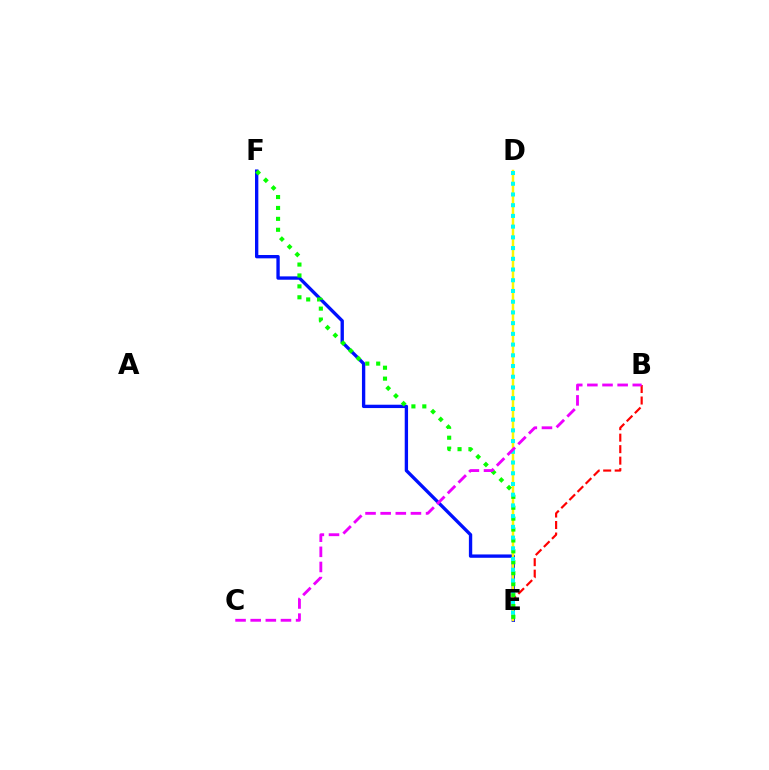{('B', 'E'): [{'color': '#ff0000', 'line_style': 'dashed', 'thickness': 1.56}], ('E', 'F'): [{'color': '#0010ff', 'line_style': 'solid', 'thickness': 2.41}, {'color': '#08ff00', 'line_style': 'dotted', 'thickness': 2.96}], ('D', 'E'): [{'color': '#fcf500', 'line_style': 'solid', 'thickness': 1.79}, {'color': '#00fff6', 'line_style': 'dotted', 'thickness': 2.91}], ('B', 'C'): [{'color': '#ee00ff', 'line_style': 'dashed', 'thickness': 2.06}]}